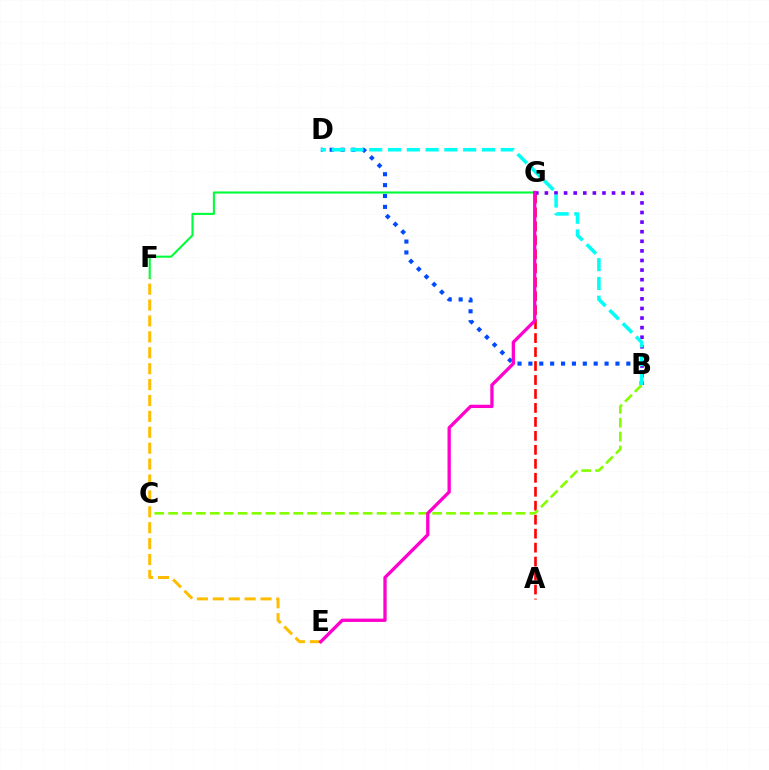{('E', 'F'): [{'color': '#ffbd00', 'line_style': 'dashed', 'thickness': 2.16}], ('A', 'G'): [{'color': '#ff0000', 'line_style': 'dashed', 'thickness': 1.9}], ('B', 'D'): [{'color': '#004bff', 'line_style': 'dotted', 'thickness': 2.96}, {'color': '#00fff6', 'line_style': 'dashed', 'thickness': 2.55}], ('F', 'G'): [{'color': '#00ff39', 'line_style': 'solid', 'thickness': 1.51}], ('B', 'G'): [{'color': '#7200ff', 'line_style': 'dotted', 'thickness': 2.61}], ('B', 'C'): [{'color': '#84ff00', 'line_style': 'dashed', 'thickness': 1.89}], ('E', 'G'): [{'color': '#ff00cf', 'line_style': 'solid', 'thickness': 2.37}]}